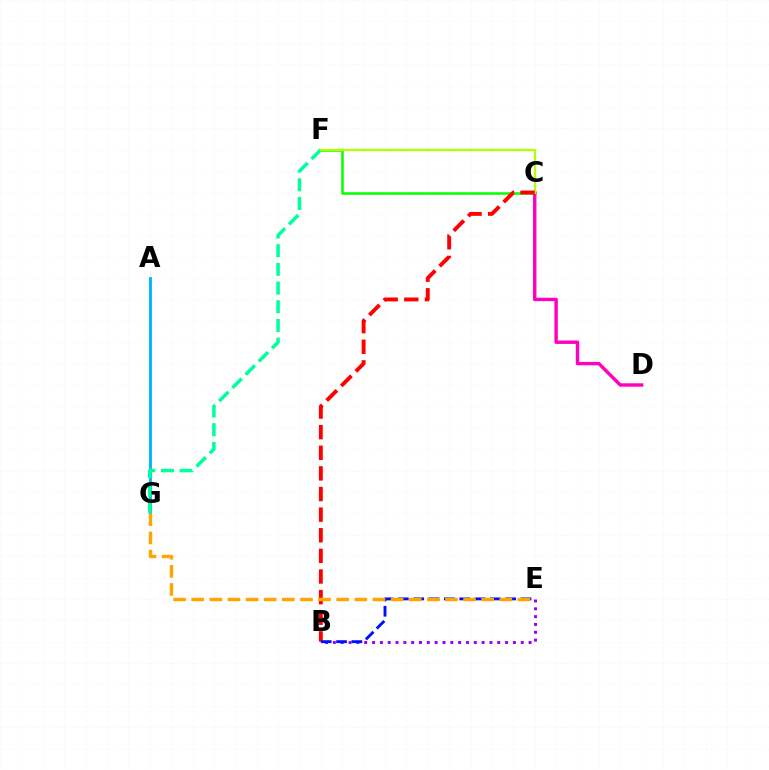{('A', 'G'): [{'color': '#00b5ff', 'line_style': 'solid', 'thickness': 2.08}], ('C', 'F'): [{'color': '#08ff00', 'line_style': 'solid', 'thickness': 1.82}, {'color': '#b3ff00', 'line_style': 'solid', 'thickness': 1.64}], ('F', 'G'): [{'color': '#00ff9d', 'line_style': 'dashed', 'thickness': 2.54}], ('C', 'D'): [{'color': '#ff00bd', 'line_style': 'solid', 'thickness': 2.45}], ('B', 'C'): [{'color': '#ff0000', 'line_style': 'dashed', 'thickness': 2.8}], ('B', 'E'): [{'color': '#9b00ff', 'line_style': 'dotted', 'thickness': 2.13}, {'color': '#0010ff', 'line_style': 'dashed', 'thickness': 2.08}], ('E', 'G'): [{'color': '#ffa500', 'line_style': 'dashed', 'thickness': 2.46}]}